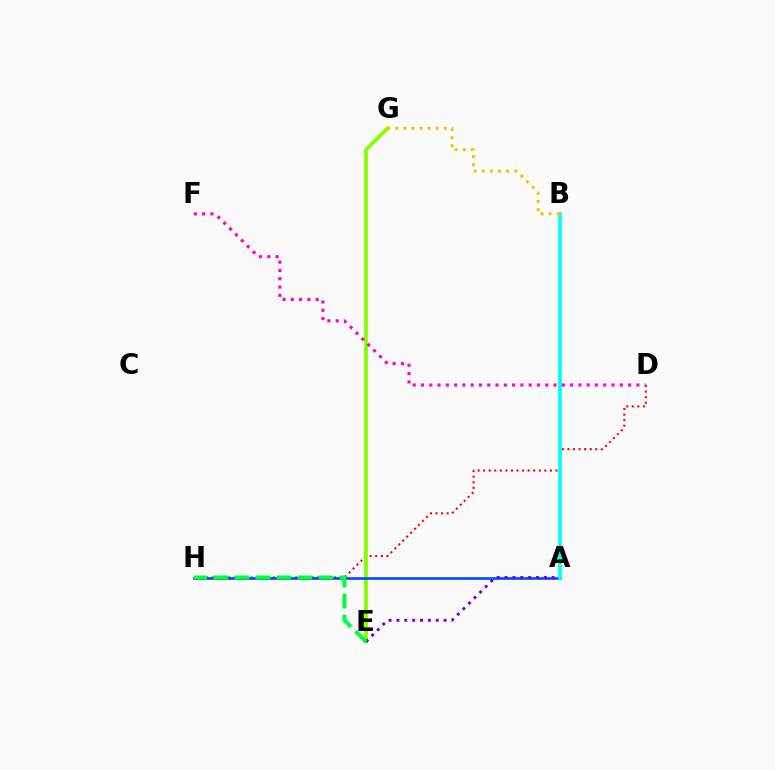{('D', 'H'): [{'color': '#ff0000', 'line_style': 'dotted', 'thickness': 1.51}], ('E', 'G'): [{'color': '#84ff00', 'line_style': 'solid', 'thickness': 2.7}], ('A', 'H'): [{'color': '#004bff', 'line_style': 'solid', 'thickness': 1.91}], ('A', 'E'): [{'color': '#7200ff', 'line_style': 'dotted', 'thickness': 2.14}], ('A', 'B'): [{'color': '#00fff6', 'line_style': 'solid', 'thickness': 2.65}], ('D', 'F'): [{'color': '#ff00cf', 'line_style': 'dotted', 'thickness': 2.25}], ('E', 'H'): [{'color': '#00ff39', 'line_style': 'dashed', 'thickness': 2.86}], ('B', 'G'): [{'color': '#ffbd00', 'line_style': 'dotted', 'thickness': 2.2}]}